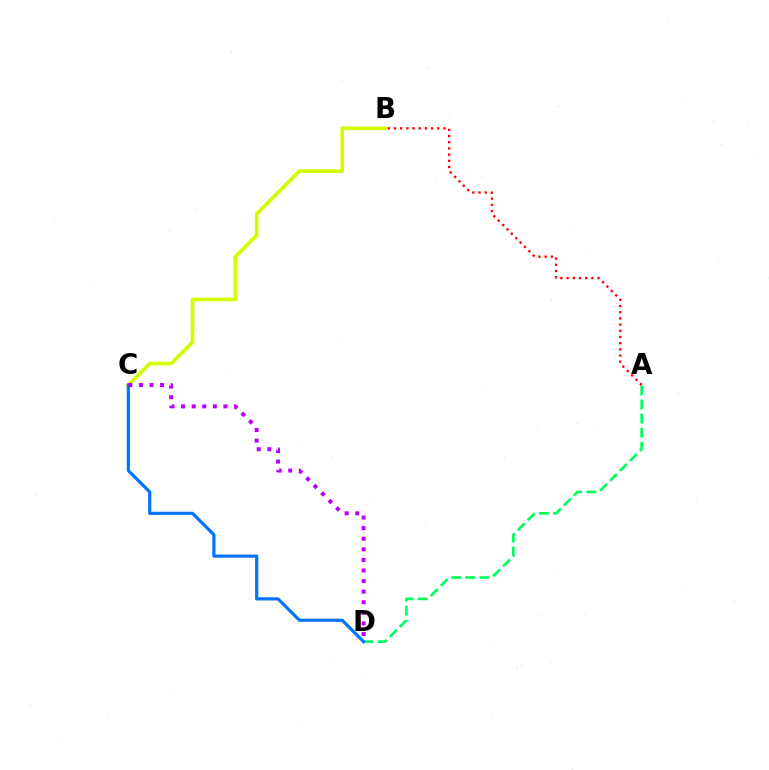{('A', 'D'): [{'color': '#00ff5c', 'line_style': 'dashed', 'thickness': 1.91}], ('B', 'C'): [{'color': '#d1ff00', 'line_style': 'solid', 'thickness': 2.63}], ('A', 'B'): [{'color': '#ff0000', 'line_style': 'dotted', 'thickness': 1.68}], ('C', 'D'): [{'color': '#0074ff', 'line_style': 'solid', 'thickness': 2.29}, {'color': '#b900ff', 'line_style': 'dotted', 'thickness': 2.88}]}